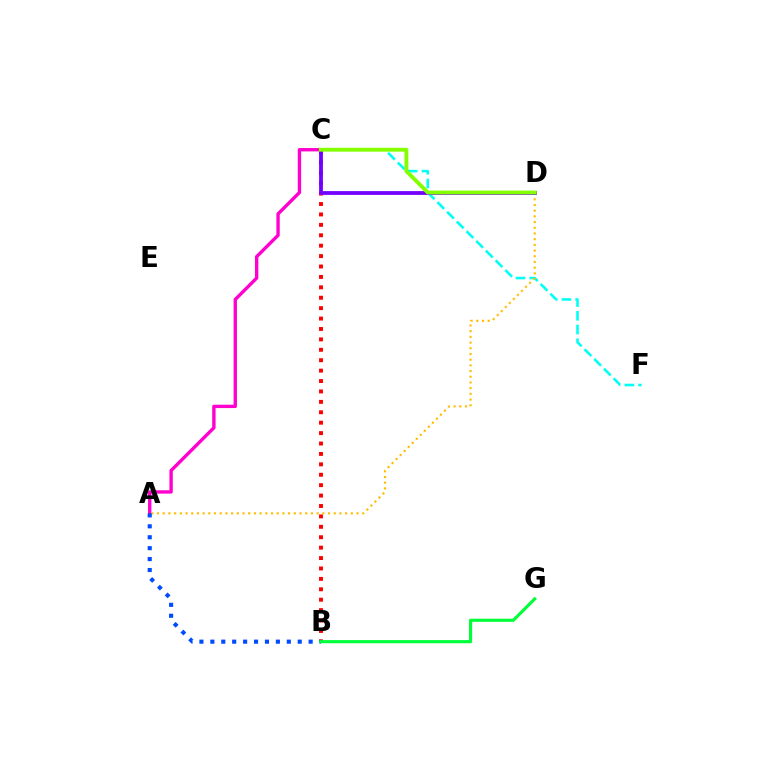{('A', 'C'): [{'color': '#ff00cf', 'line_style': 'solid', 'thickness': 2.42}], ('B', 'C'): [{'color': '#ff0000', 'line_style': 'dotted', 'thickness': 2.83}], ('C', 'F'): [{'color': '#00fff6', 'line_style': 'dashed', 'thickness': 1.86}], ('A', 'D'): [{'color': '#ffbd00', 'line_style': 'dotted', 'thickness': 1.55}], ('A', 'B'): [{'color': '#004bff', 'line_style': 'dotted', 'thickness': 2.97}], ('B', 'G'): [{'color': '#00ff39', 'line_style': 'solid', 'thickness': 2.26}], ('C', 'D'): [{'color': '#7200ff', 'line_style': 'solid', 'thickness': 2.73}, {'color': '#84ff00', 'line_style': 'solid', 'thickness': 2.8}]}